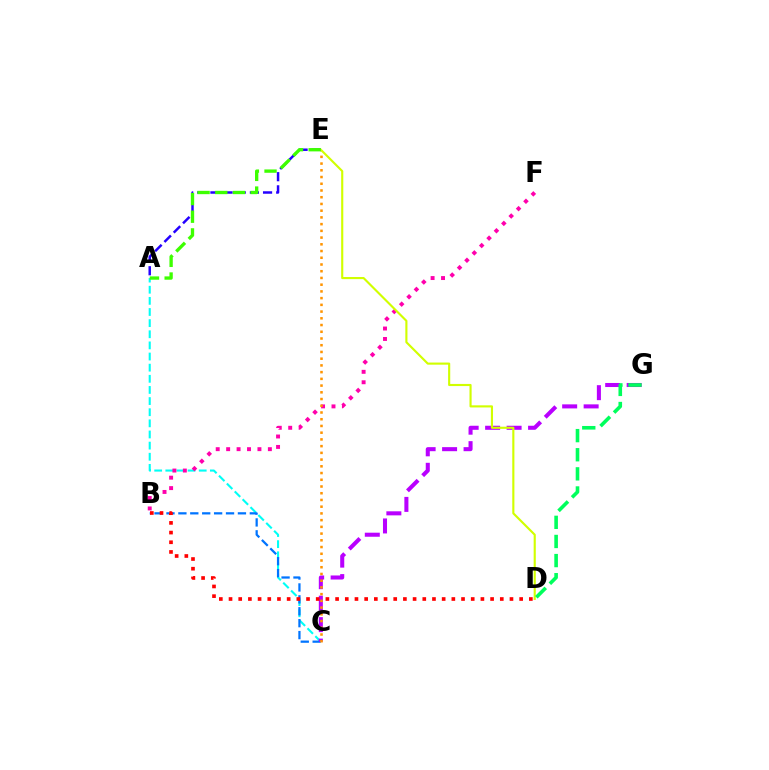{('A', 'E'): [{'color': '#2500ff', 'line_style': 'dashed', 'thickness': 1.79}, {'color': '#3dff00', 'line_style': 'dashed', 'thickness': 2.4}], ('A', 'C'): [{'color': '#00fff6', 'line_style': 'dashed', 'thickness': 1.51}], ('B', 'C'): [{'color': '#0074ff', 'line_style': 'dashed', 'thickness': 1.62}], ('C', 'G'): [{'color': '#b900ff', 'line_style': 'dashed', 'thickness': 2.92}], ('B', 'F'): [{'color': '#ff00ac', 'line_style': 'dotted', 'thickness': 2.83}], ('C', 'E'): [{'color': '#ff9400', 'line_style': 'dotted', 'thickness': 1.83}], ('B', 'D'): [{'color': '#ff0000', 'line_style': 'dotted', 'thickness': 2.63}], ('D', 'E'): [{'color': '#d1ff00', 'line_style': 'solid', 'thickness': 1.53}], ('D', 'G'): [{'color': '#00ff5c', 'line_style': 'dashed', 'thickness': 2.6}]}